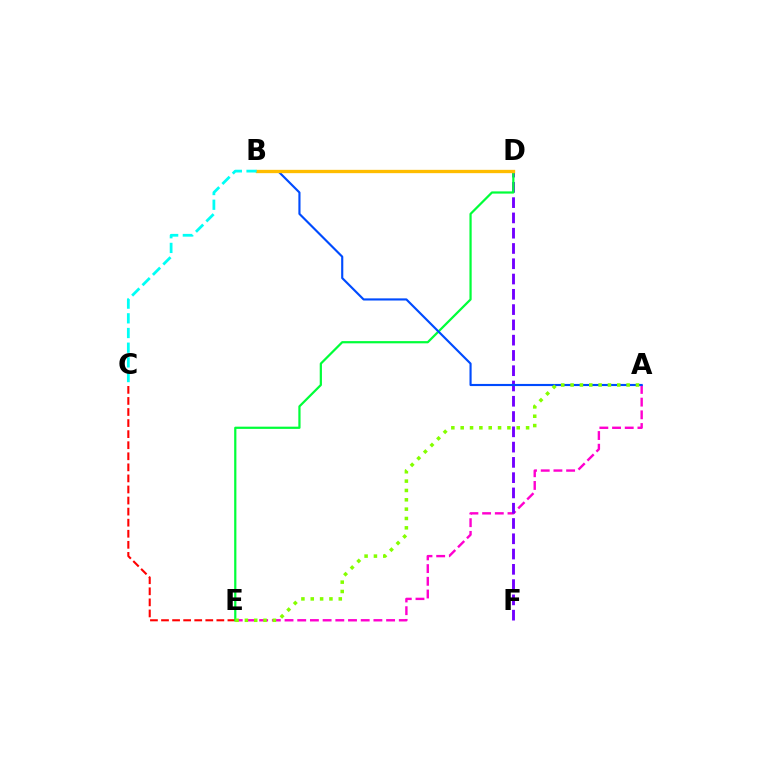{('A', 'E'): [{'color': '#ff00cf', 'line_style': 'dashed', 'thickness': 1.72}, {'color': '#84ff00', 'line_style': 'dotted', 'thickness': 2.54}], ('C', 'E'): [{'color': '#ff0000', 'line_style': 'dashed', 'thickness': 1.5}], ('D', 'F'): [{'color': '#7200ff', 'line_style': 'dashed', 'thickness': 2.08}], ('D', 'E'): [{'color': '#00ff39', 'line_style': 'solid', 'thickness': 1.6}], ('A', 'B'): [{'color': '#004bff', 'line_style': 'solid', 'thickness': 1.54}], ('B', 'D'): [{'color': '#ffbd00', 'line_style': 'solid', 'thickness': 2.4}], ('B', 'C'): [{'color': '#00fff6', 'line_style': 'dashed', 'thickness': 2.0}]}